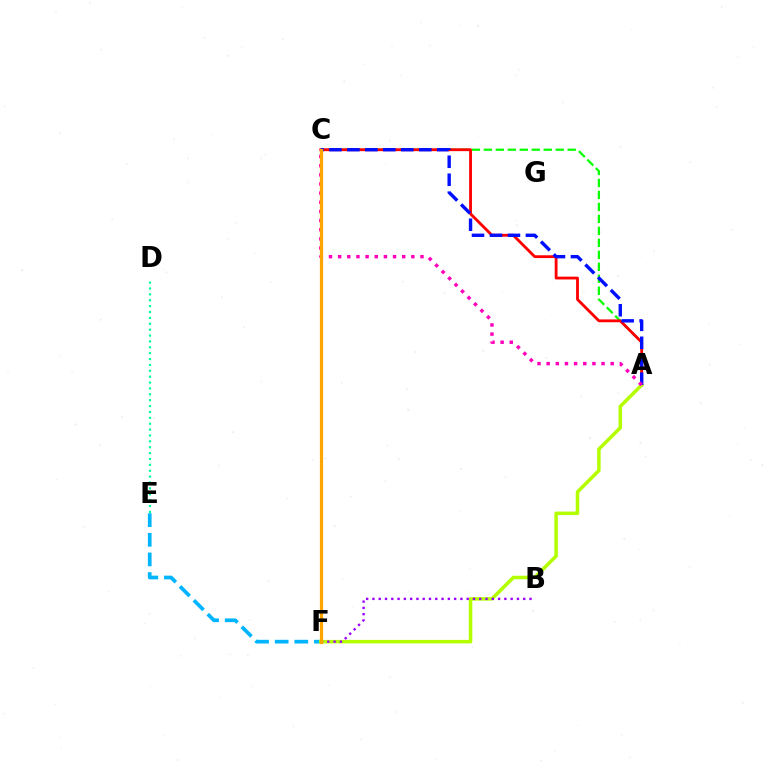{('E', 'F'): [{'color': '#00b5ff', 'line_style': 'dashed', 'thickness': 2.67}], ('A', 'C'): [{'color': '#08ff00', 'line_style': 'dashed', 'thickness': 1.63}, {'color': '#ff0000', 'line_style': 'solid', 'thickness': 2.03}, {'color': '#0010ff', 'line_style': 'dashed', 'thickness': 2.44}, {'color': '#ff00bd', 'line_style': 'dotted', 'thickness': 2.49}], ('A', 'F'): [{'color': '#b3ff00', 'line_style': 'solid', 'thickness': 2.52}], ('D', 'E'): [{'color': '#00ff9d', 'line_style': 'dotted', 'thickness': 1.6}], ('B', 'F'): [{'color': '#9b00ff', 'line_style': 'dotted', 'thickness': 1.71}], ('C', 'F'): [{'color': '#ffa500', 'line_style': 'solid', 'thickness': 2.3}]}